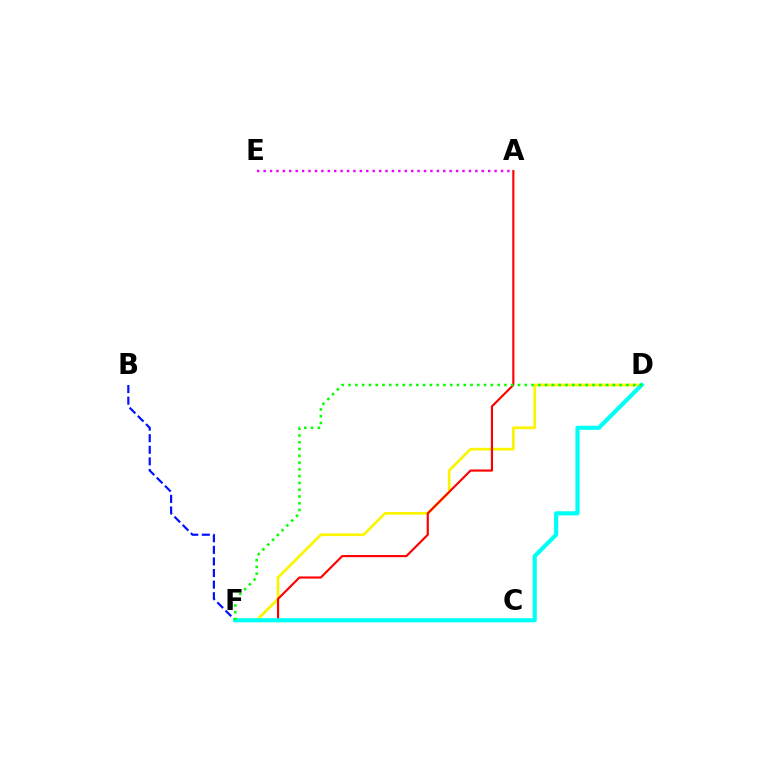{('D', 'F'): [{'color': '#fcf500', 'line_style': 'solid', 'thickness': 1.94}, {'color': '#00fff6', 'line_style': 'solid', 'thickness': 2.99}, {'color': '#08ff00', 'line_style': 'dotted', 'thickness': 1.84}], ('B', 'F'): [{'color': '#0010ff', 'line_style': 'dashed', 'thickness': 1.58}], ('A', 'F'): [{'color': '#ff0000', 'line_style': 'solid', 'thickness': 1.54}], ('A', 'E'): [{'color': '#ee00ff', 'line_style': 'dotted', 'thickness': 1.74}]}